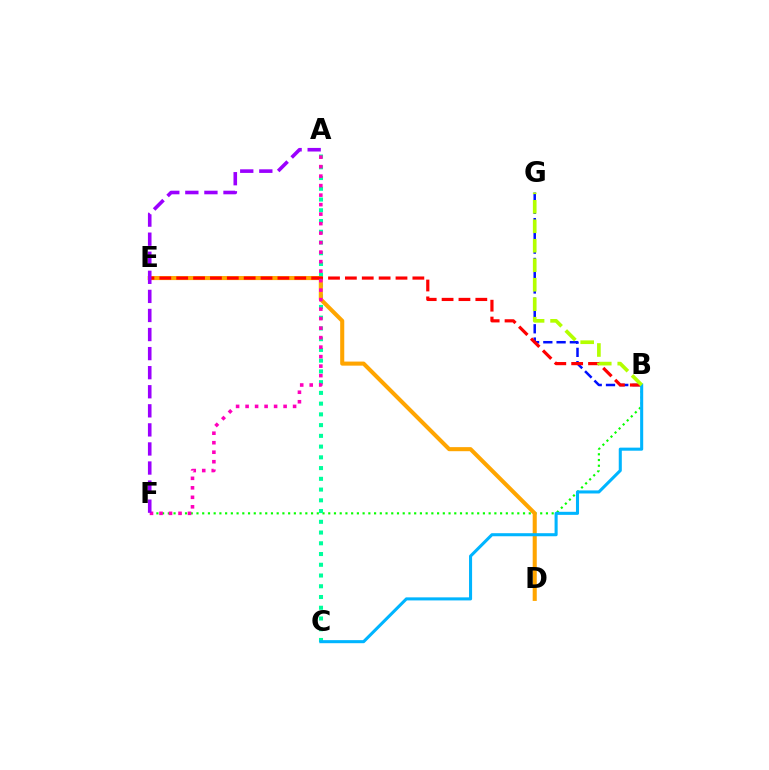{('B', 'F'): [{'color': '#08ff00', 'line_style': 'dotted', 'thickness': 1.56}], ('A', 'C'): [{'color': '#00ff9d', 'line_style': 'dotted', 'thickness': 2.92}], ('D', 'E'): [{'color': '#ffa500', 'line_style': 'solid', 'thickness': 2.93}], ('B', 'G'): [{'color': '#0010ff', 'line_style': 'dashed', 'thickness': 1.8}, {'color': '#b3ff00', 'line_style': 'dashed', 'thickness': 2.65}], ('B', 'E'): [{'color': '#ff0000', 'line_style': 'dashed', 'thickness': 2.29}], ('B', 'C'): [{'color': '#00b5ff', 'line_style': 'solid', 'thickness': 2.2}], ('A', 'F'): [{'color': '#ff00bd', 'line_style': 'dotted', 'thickness': 2.58}, {'color': '#9b00ff', 'line_style': 'dashed', 'thickness': 2.59}]}